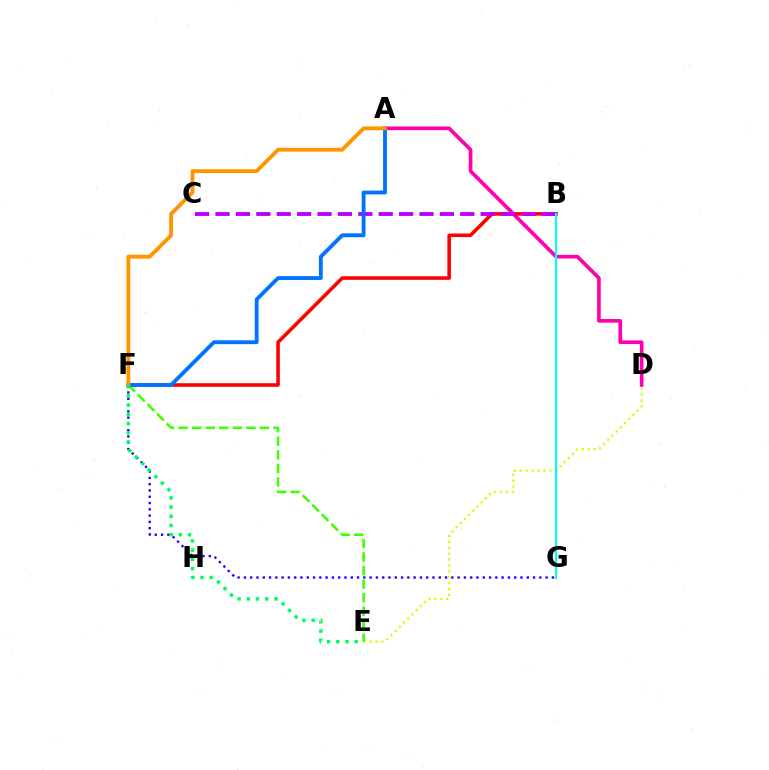{('A', 'D'): [{'color': '#ff00ac', 'line_style': 'solid', 'thickness': 2.64}], ('B', 'F'): [{'color': '#ff0000', 'line_style': 'solid', 'thickness': 2.58}], ('D', 'E'): [{'color': '#d1ff00', 'line_style': 'dotted', 'thickness': 1.6}], ('F', 'G'): [{'color': '#2500ff', 'line_style': 'dotted', 'thickness': 1.71}], ('B', 'C'): [{'color': '#b900ff', 'line_style': 'dashed', 'thickness': 2.77}], ('E', 'F'): [{'color': '#3dff00', 'line_style': 'dashed', 'thickness': 1.84}, {'color': '#00ff5c', 'line_style': 'dotted', 'thickness': 2.5}], ('A', 'F'): [{'color': '#0074ff', 'line_style': 'solid', 'thickness': 2.77}, {'color': '#ff9400', 'line_style': 'solid', 'thickness': 2.77}], ('B', 'G'): [{'color': '#00fff6', 'line_style': 'solid', 'thickness': 1.55}]}